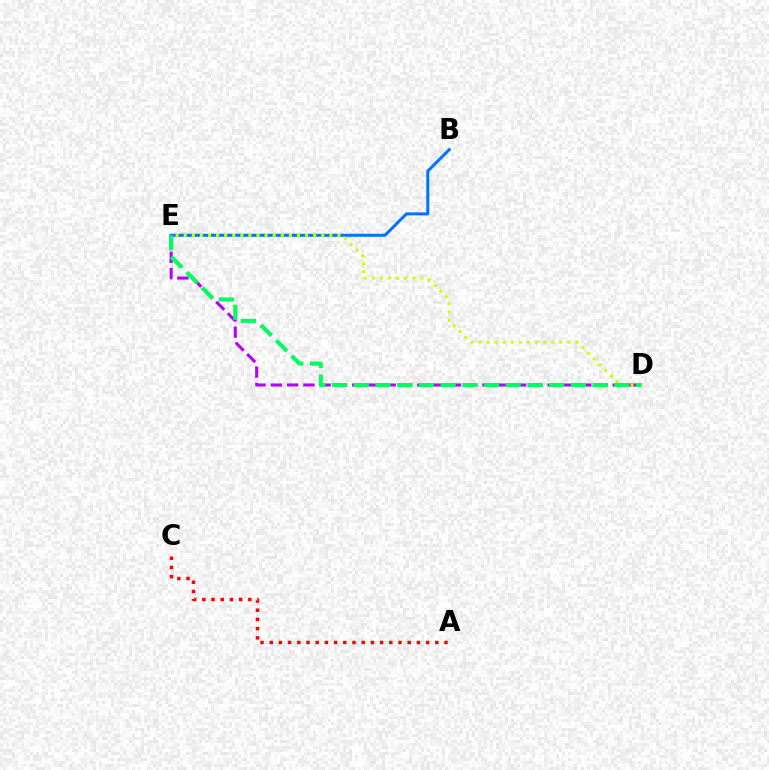{('D', 'E'): [{'color': '#b900ff', 'line_style': 'dashed', 'thickness': 2.21}, {'color': '#d1ff00', 'line_style': 'dotted', 'thickness': 2.2}, {'color': '#00ff5c', 'line_style': 'dashed', 'thickness': 2.95}], ('B', 'E'): [{'color': '#0074ff', 'line_style': 'solid', 'thickness': 2.17}], ('A', 'C'): [{'color': '#ff0000', 'line_style': 'dotted', 'thickness': 2.5}]}